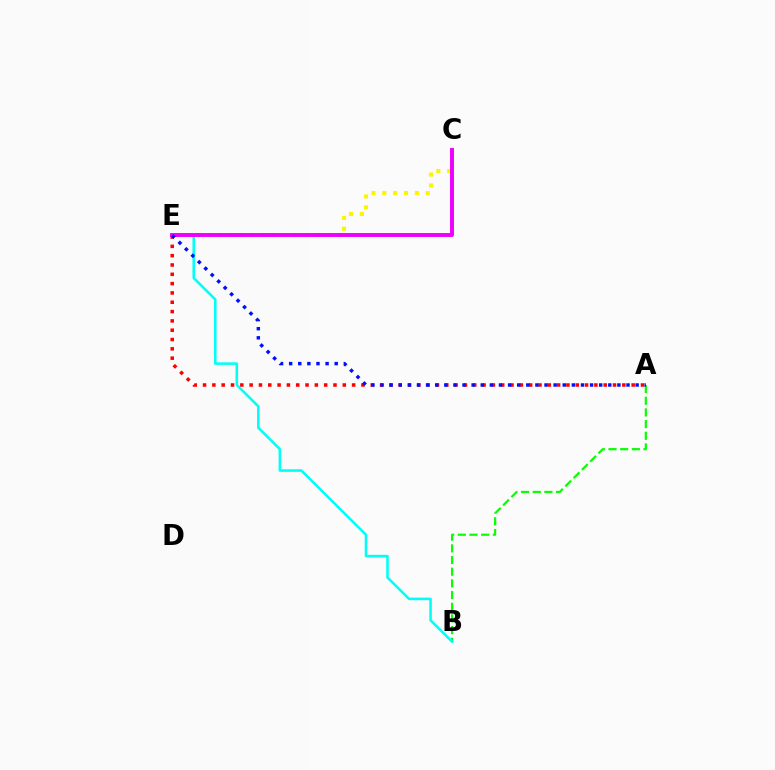{('A', 'B'): [{'color': '#08ff00', 'line_style': 'dashed', 'thickness': 1.59}], ('A', 'E'): [{'color': '#ff0000', 'line_style': 'dotted', 'thickness': 2.53}, {'color': '#0010ff', 'line_style': 'dotted', 'thickness': 2.48}], ('C', 'E'): [{'color': '#fcf500', 'line_style': 'dotted', 'thickness': 2.95}, {'color': '#ee00ff', 'line_style': 'solid', 'thickness': 2.83}], ('B', 'E'): [{'color': '#00fff6', 'line_style': 'solid', 'thickness': 1.85}]}